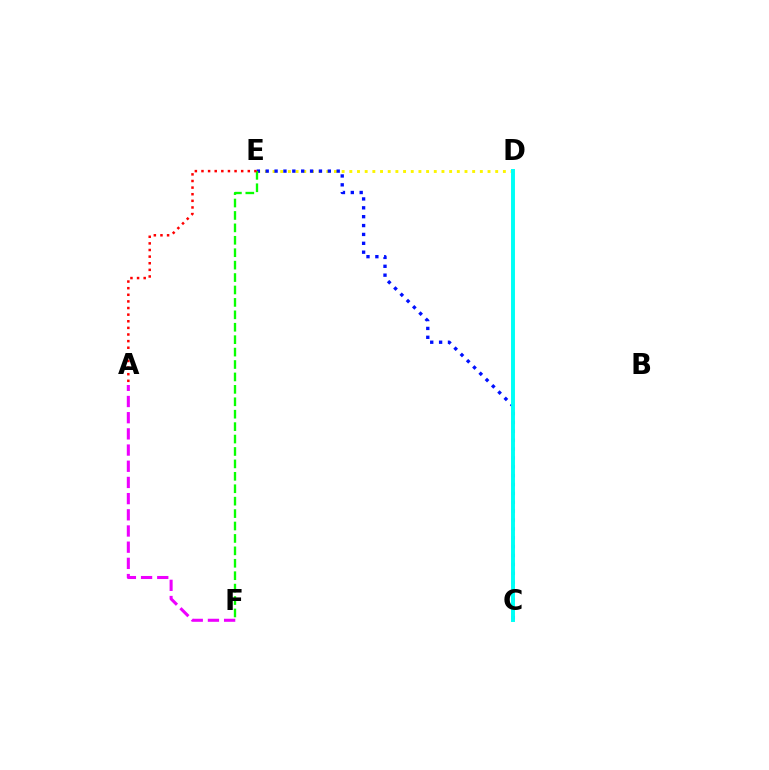{('D', 'E'): [{'color': '#fcf500', 'line_style': 'dotted', 'thickness': 2.09}], ('C', 'E'): [{'color': '#0010ff', 'line_style': 'dotted', 'thickness': 2.41}], ('E', 'F'): [{'color': '#08ff00', 'line_style': 'dashed', 'thickness': 1.69}], ('C', 'D'): [{'color': '#00fff6', 'line_style': 'solid', 'thickness': 2.84}], ('A', 'E'): [{'color': '#ff0000', 'line_style': 'dotted', 'thickness': 1.8}], ('A', 'F'): [{'color': '#ee00ff', 'line_style': 'dashed', 'thickness': 2.2}]}